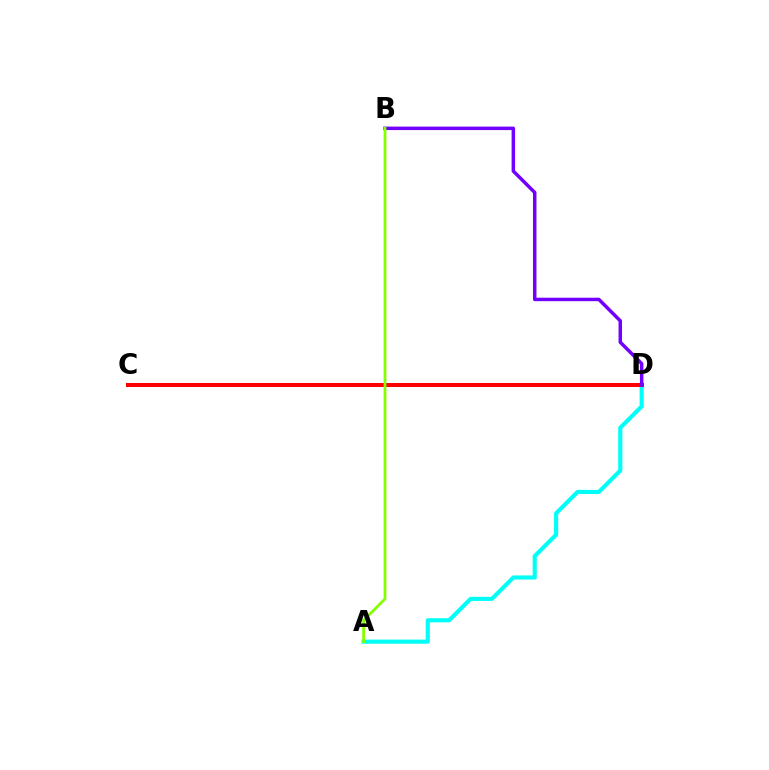{('A', 'D'): [{'color': '#00fff6', 'line_style': 'solid', 'thickness': 2.98}], ('C', 'D'): [{'color': '#ff0000', 'line_style': 'solid', 'thickness': 2.89}], ('B', 'D'): [{'color': '#7200ff', 'line_style': 'solid', 'thickness': 2.5}], ('A', 'B'): [{'color': '#84ff00', 'line_style': 'solid', 'thickness': 1.99}]}